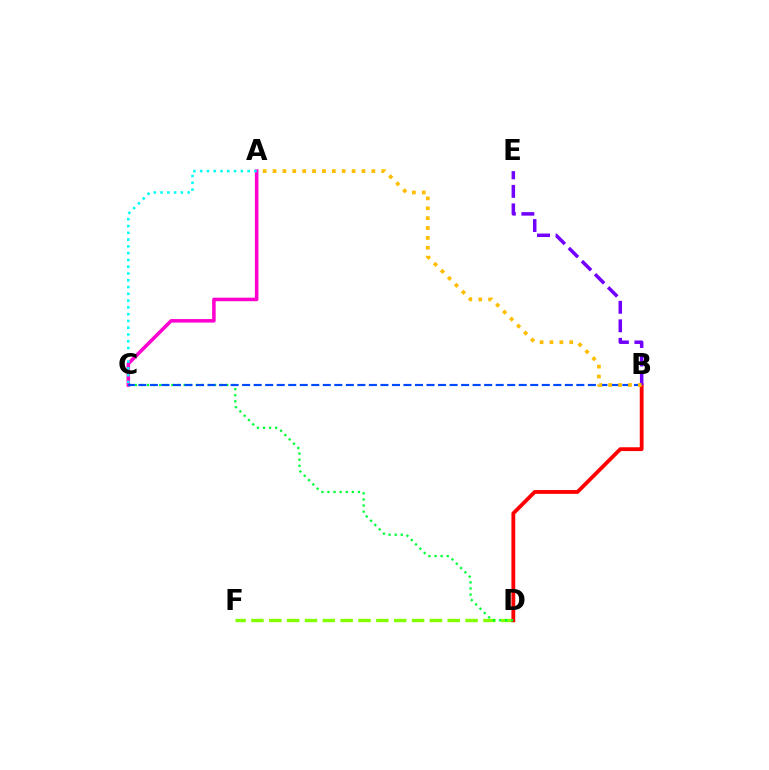{('A', 'C'): [{'color': '#ff00cf', 'line_style': 'solid', 'thickness': 2.54}, {'color': '#00fff6', 'line_style': 'dotted', 'thickness': 1.84}], ('D', 'F'): [{'color': '#84ff00', 'line_style': 'dashed', 'thickness': 2.42}], ('B', 'D'): [{'color': '#ff0000', 'line_style': 'solid', 'thickness': 2.74}], ('C', 'D'): [{'color': '#00ff39', 'line_style': 'dotted', 'thickness': 1.66}], ('B', 'C'): [{'color': '#004bff', 'line_style': 'dashed', 'thickness': 1.57}], ('B', 'E'): [{'color': '#7200ff', 'line_style': 'dashed', 'thickness': 2.52}], ('A', 'B'): [{'color': '#ffbd00', 'line_style': 'dotted', 'thickness': 2.68}]}